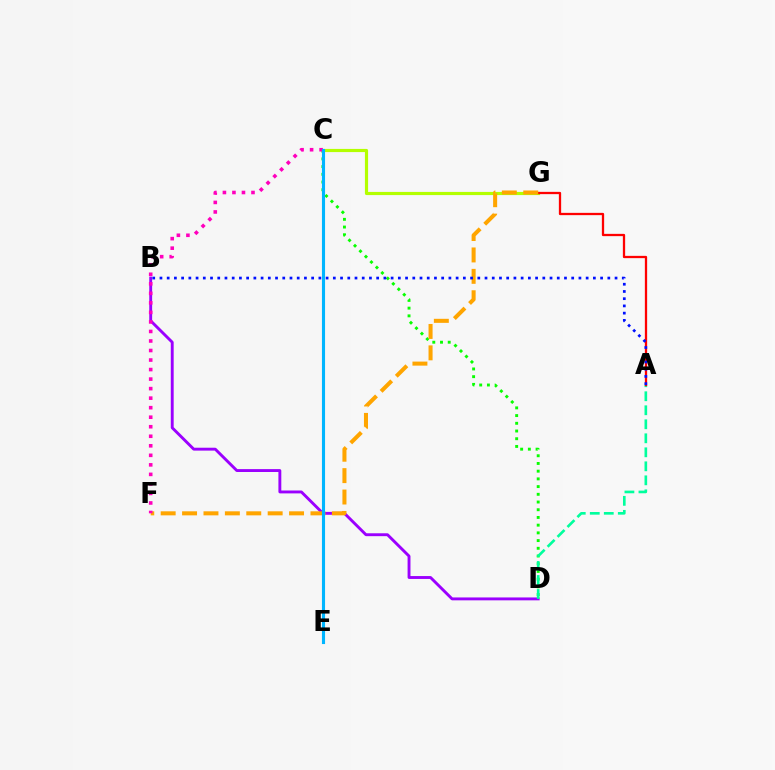{('B', 'D'): [{'color': '#9b00ff', 'line_style': 'solid', 'thickness': 2.08}], ('C', 'G'): [{'color': '#b3ff00', 'line_style': 'solid', 'thickness': 2.28}], ('C', 'D'): [{'color': '#08ff00', 'line_style': 'dotted', 'thickness': 2.1}], ('A', 'D'): [{'color': '#00ff9d', 'line_style': 'dashed', 'thickness': 1.9}], ('A', 'G'): [{'color': '#ff0000', 'line_style': 'solid', 'thickness': 1.65}], ('F', 'G'): [{'color': '#ffa500', 'line_style': 'dashed', 'thickness': 2.91}], ('C', 'F'): [{'color': '#ff00bd', 'line_style': 'dotted', 'thickness': 2.59}], ('C', 'E'): [{'color': '#00b5ff', 'line_style': 'solid', 'thickness': 2.24}], ('A', 'B'): [{'color': '#0010ff', 'line_style': 'dotted', 'thickness': 1.96}]}